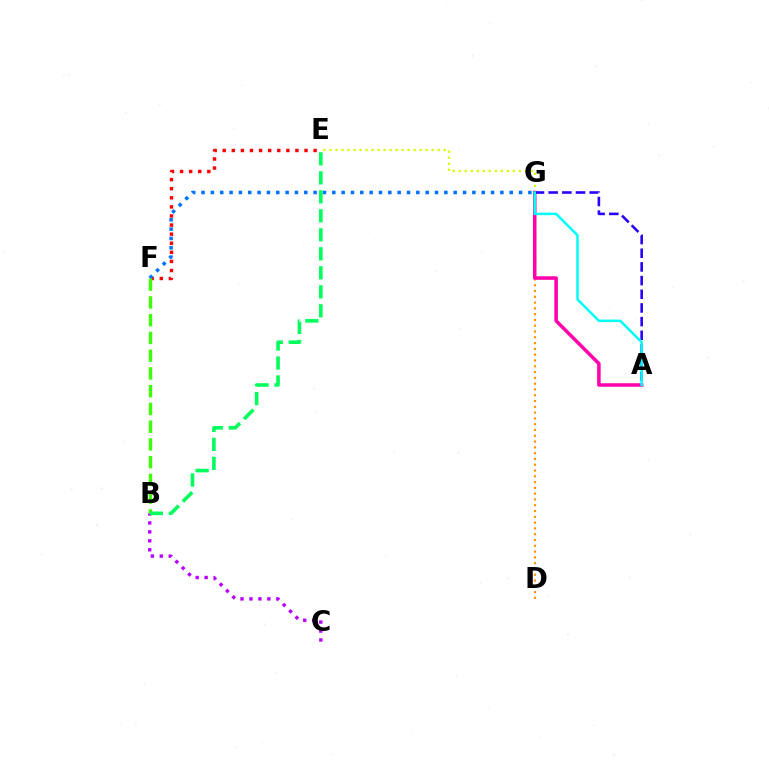{('B', 'C'): [{'color': '#b900ff', 'line_style': 'dotted', 'thickness': 2.43}], ('D', 'G'): [{'color': '#ff9400', 'line_style': 'dotted', 'thickness': 1.57}], ('E', 'G'): [{'color': '#d1ff00', 'line_style': 'dotted', 'thickness': 1.63}], ('A', 'G'): [{'color': '#ff00ac', 'line_style': 'solid', 'thickness': 2.54}, {'color': '#2500ff', 'line_style': 'dashed', 'thickness': 1.86}, {'color': '#00fff6', 'line_style': 'solid', 'thickness': 1.8}], ('E', 'F'): [{'color': '#ff0000', 'line_style': 'dotted', 'thickness': 2.47}], ('F', 'G'): [{'color': '#0074ff', 'line_style': 'dotted', 'thickness': 2.54}], ('B', 'F'): [{'color': '#3dff00', 'line_style': 'dashed', 'thickness': 2.41}], ('B', 'E'): [{'color': '#00ff5c', 'line_style': 'dashed', 'thickness': 2.58}]}